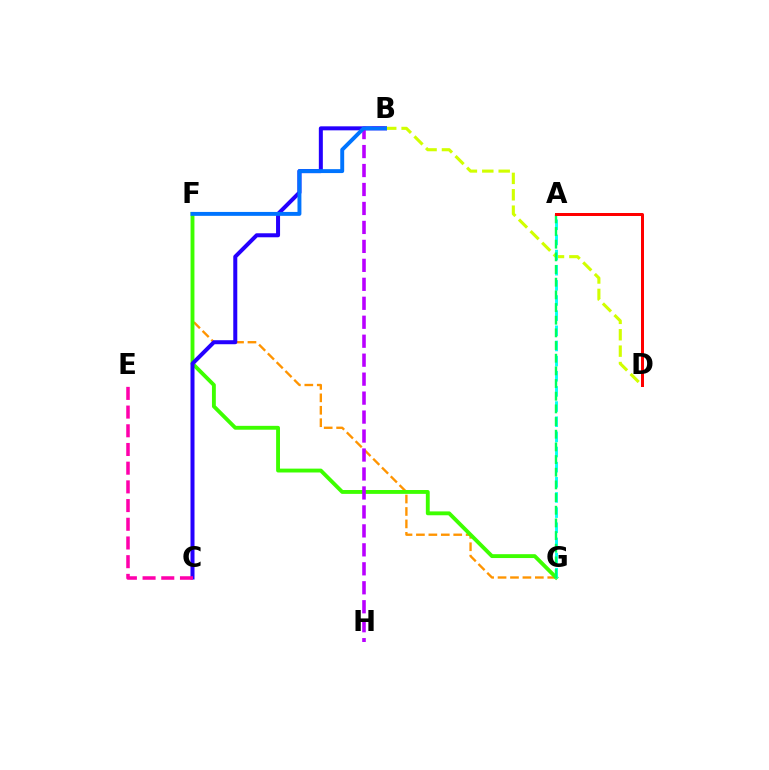{('F', 'G'): [{'color': '#ff9400', 'line_style': 'dashed', 'thickness': 1.69}, {'color': '#3dff00', 'line_style': 'solid', 'thickness': 2.78}], ('B', 'C'): [{'color': '#2500ff', 'line_style': 'solid', 'thickness': 2.88}], ('C', 'E'): [{'color': '#ff00ac', 'line_style': 'dashed', 'thickness': 2.54}], ('B', 'H'): [{'color': '#b900ff', 'line_style': 'dashed', 'thickness': 2.58}], ('B', 'D'): [{'color': '#d1ff00', 'line_style': 'dashed', 'thickness': 2.23}], ('A', 'G'): [{'color': '#00fff6', 'line_style': 'dashed', 'thickness': 2.06}, {'color': '#00ff5c', 'line_style': 'dashed', 'thickness': 1.72}], ('B', 'F'): [{'color': '#0074ff', 'line_style': 'solid', 'thickness': 2.82}], ('A', 'D'): [{'color': '#ff0000', 'line_style': 'solid', 'thickness': 2.15}]}